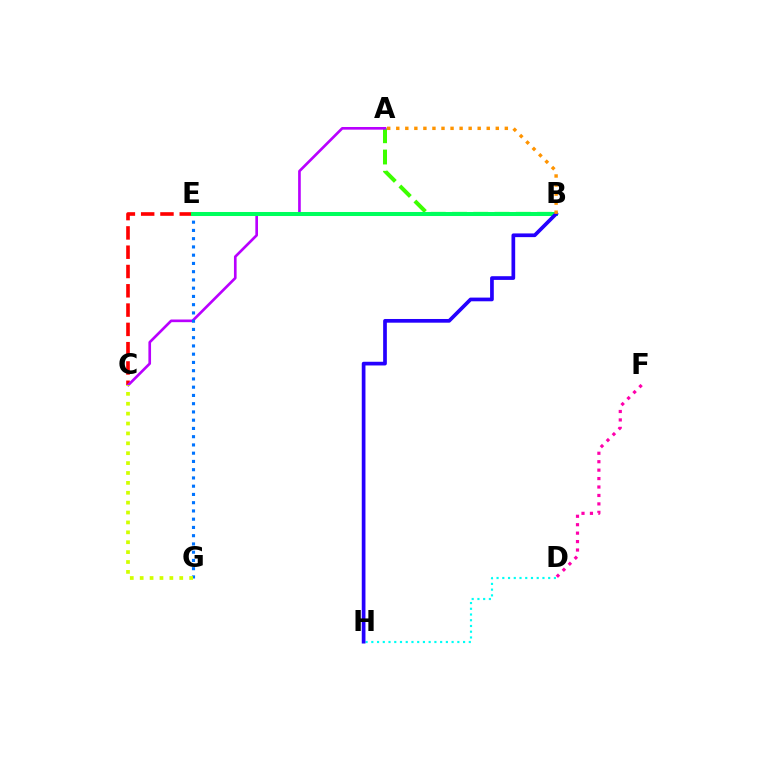{('A', 'B'): [{'color': '#3dff00', 'line_style': 'dashed', 'thickness': 2.89}, {'color': '#ff9400', 'line_style': 'dotted', 'thickness': 2.46}], ('C', 'E'): [{'color': '#ff0000', 'line_style': 'dashed', 'thickness': 2.62}], ('D', 'H'): [{'color': '#00fff6', 'line_style': 'dotted', 'thickness': 1.56}], ('D', 'F'): [{'color': '#ff00ac', 'line_style': 'dotted', 'thickness': 2.29}], ('A', 'C'): [{'color': '#b900ff', 'line_style': 'solid', 'thickness': 1.91}], ('E', 'G'): [{'color': '#0074ff', 'line_style': 'dotted', 'thickness': 2.24}], ('B', 'E'): [{'color': '#00ff5c', 'line_style': 'solid', 'thickness': 2.9}], ('C', 'G'): [{'color': '#d1ff00', 'line_style': 'dotted', 'thickness': 2.69}], ('B', 'H'): [{'color': '#2500ff', 'line_style': 'solid', 'thickness': 2.66}]}